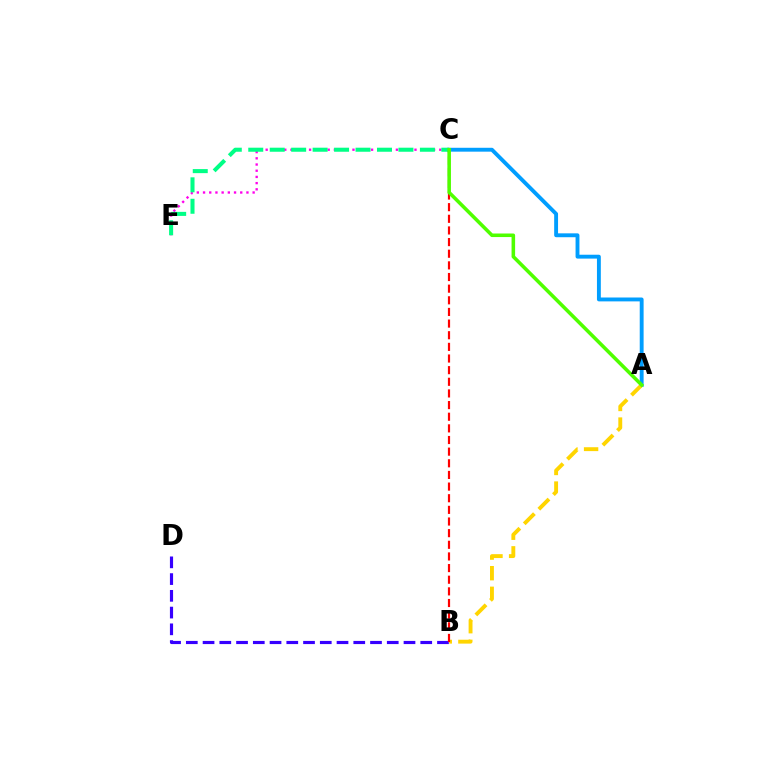{('A', 'C'): [{'color': '#009eff', 'line_style': 'solid', 'thickness': 2.79}, {'color': '#4fff00', 'line_style': 'solid', 'thickness': 2.56}], ('C', 'E'): [{'color': '#ff00ed', 'line_style': 'dotted', 'thickness': 1.68}, {'color': '#00ff86', 'line_style': 'dashed', 'thickness': 2.91}], ('B', 'D'): [{'color': '#3700ff', 'line_style': 'dashed', 'thickness': 2.27}], ('A', 'B'): [{'color': '#ffd500', 'line_style': 'dashed', 'thickness': 2.8}], ('B', 'C'): [{'color': '#ff0000', 'line_style': 'dashed', 'thickness': 1.58}]}